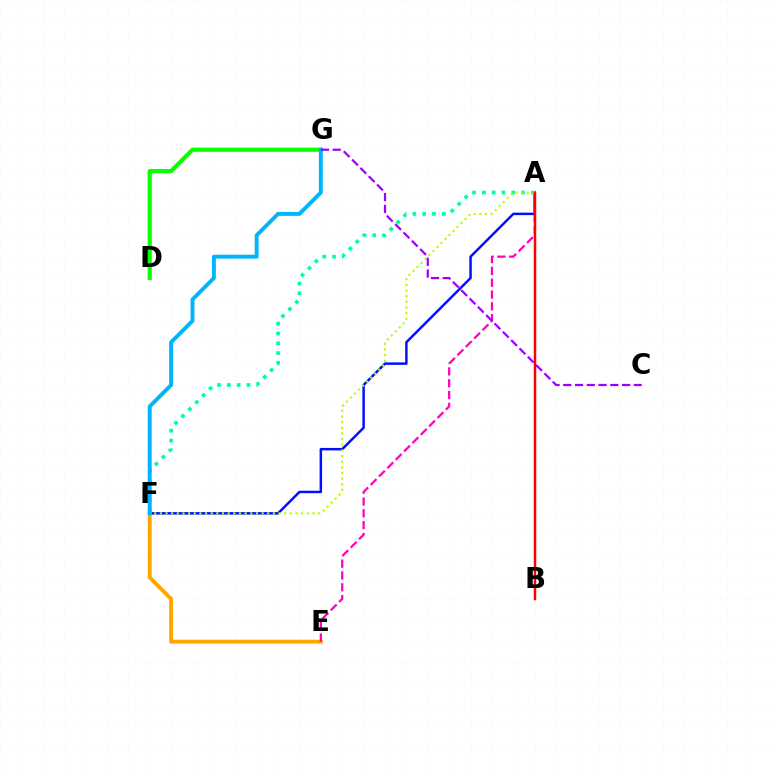{('A', 'F'): [{'color': '#0010ff', 'line_style': 'solid', 'thickness': 1.78}, {'color': '#00ff9d', 'line_style': 'dotted', 'thickness': 2.66}, {'color': '#b3ff00', 'line_style': 'dotted', 'thickness': 1.54}], ('E', 'F'): [{'color': '#ffa500', 'line_style': 'solid', 'thickness': 2.79}], ('A', 'E'): [{'color': '#ff00bd', 'line_style': 'dashed', 'thickness': 1.61}], ('D', 'G'): [{'color': '#08ff00', 'line_style': 'solid', 'thickness': 3.0}], ('A', 'B'): [{'color': '#ff0000', 'line_style': 'solid', 'thickness': 1.79}], ('F', 'G'): [{'color': '#00b5ff', 'line_style': 'solid', 'thickness': 2.82}], ('C', 'G'): [{'color': '#9b00ff', 'line_style': 'dashed', 'thickness': 1.6}]}